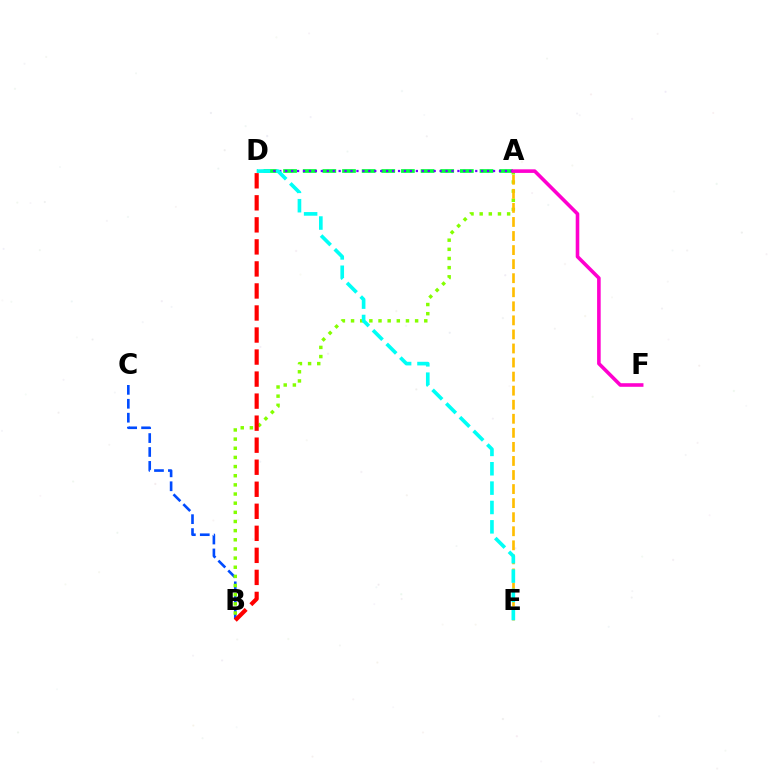{('A', 'D'): [{'color': '#00ff39', 'line_style': 'dashed', 'thickness': 2.67}, {'color': '#7200ff', 'line_style': 'dotted', 'thickness': 1.61}], ('B', 'C'): [{'color': '#004bff', 'line_style': 'dashed', 'thickness': 1.89}], ('A', 'B'): [{'color': '#84ff00', 'line_style': 'dotted', 'thickness': 2.49}], ('A', 'E'): [{'color': '#ffbd00', 'line_style': 'dashed', 'thickness': 1.91}], ('A', 'F'): [{'color': '#ff00cf', 'line_style': 'solid', 'thickness': 2.58}], ('B', 'D'): [{'color': '#ff0000', 'line_style': 'dashed', 'thickness': 2.99}], ('D', 'E'): [{'color': '#00fff6', 'line_style': 'dashed', 'thickness': 2.63}]}